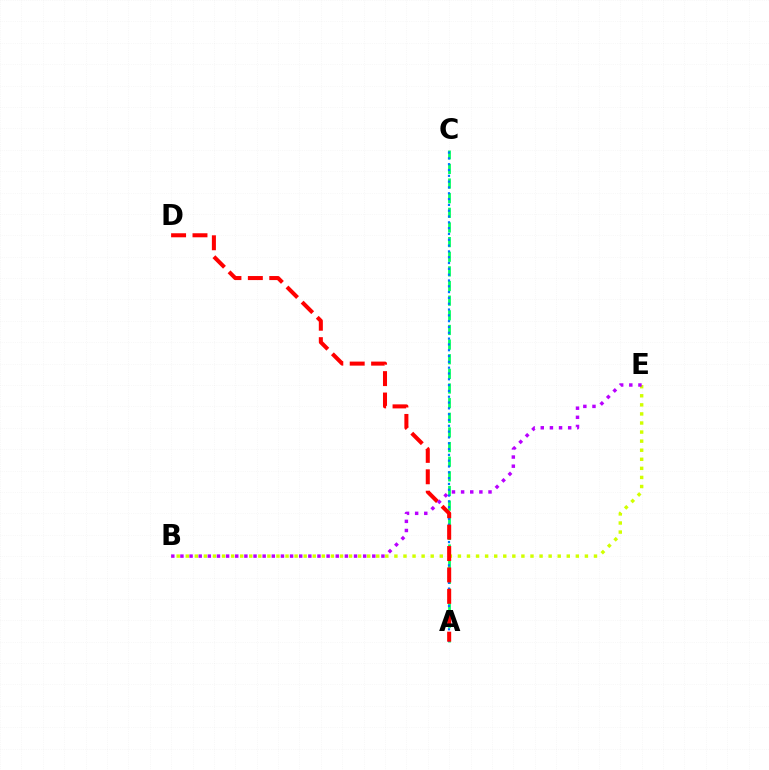{('B', 'E'): [{'color': '#d1ff00', 'line_style': 'dotted', 'thickness': 2.46}, {'color': '#b900ff', 'line_style': 'dotted', 'thickness': 2.48}], ('A', 'C'): [{'color': '#00ff5c', 'line_style': 'dashed', 'thickness': 1.99}, {'color': '#0074ff', 'line_style': 'dotted', 'thickness': 1.58}], ('A', 'D'): [{'color': '#ff0000', 'line_style': 'dashed', 'thickness': 2.91}]}